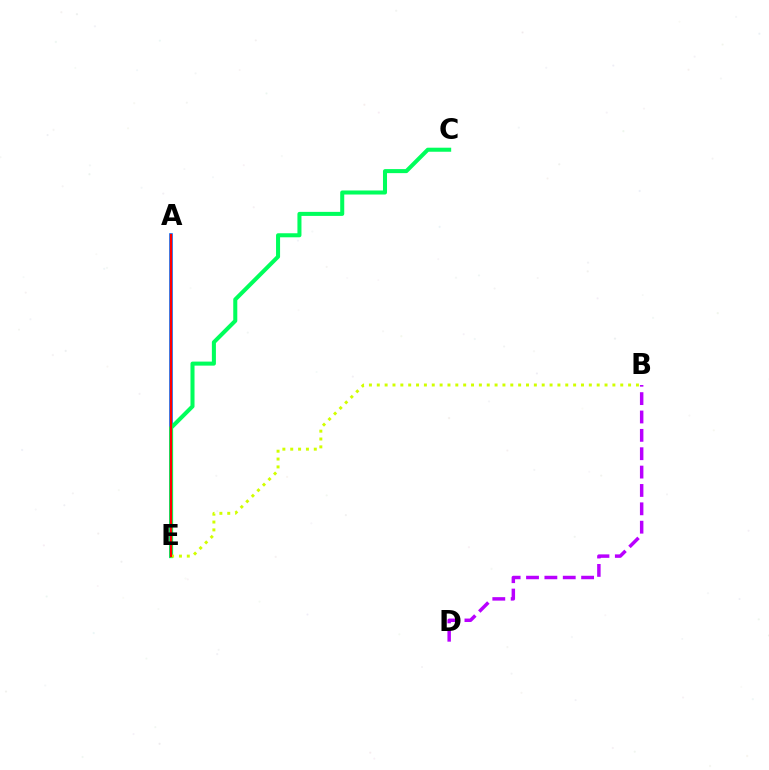{('A', 'E'): [{'color': '#0074ff', 'line_style': 'solid', 'thickness': 2.63}, {'color': '#ff0000', 'line_style': 'solid', 'thickness': 1.64}], ('C', 'E'): [{'color': '#00ff5c', 'line_style': 'solid', 'thickness': 2.91}], ('B', 'D'): [{'color': '#b900ff', 'line_style': 'dashed', 'thickness': 2.5}], ('B', 'E'): [{'color': '#d1ff00', 'line_style': 'dotted', 'thickness': 2.13}]}